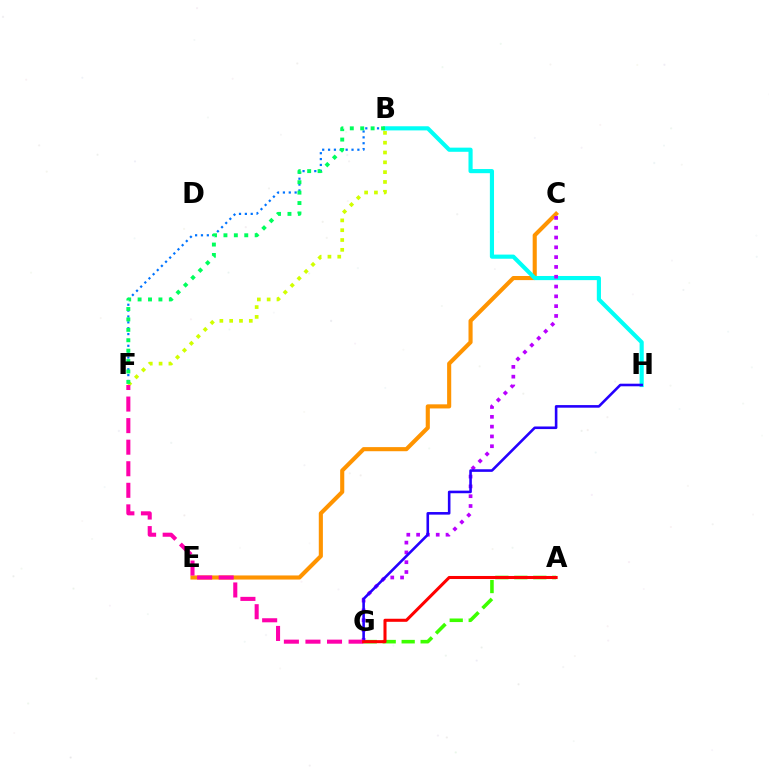{('C', 'E'): [{'color': '#ff9400', 'line_style': 'solid', 'thickness': 2.96}], ('B', 'F'): [{'color': '#0074ff', 'line_style': 'dotted', 'thickness': 1.59}, {'color': '#d1ff00', 'line_style': 'dotted', 'thickness': 2.67}, {'color': '#00ff5c', 'line_style': 'dotted', 'thickness': 2.83}], ('B', 'H'): [{'color': '#00fff6', 'line_style': 'solid', 'thickness': 2.98}], ('A', 'G'): [{'color': '#3dff00', 'line_style': 'dashed', 'thickness': 2.58}, {'color': '#ff0000', 'line_style': 'solid', 'thickness': 2.2}], ('C', 'G'): [{'color': '#b900ff', 'line_style': 'dotted', 'thickness': 2.66}], ('G', 'H'): [{'color': '#2500ff', 'line_style': 'solid', 'thickness': 1.87}], ('F', 'G'): [{'color': '#ff00ac', 'line_style': 'dashed', 'thickness': 2.93}]}